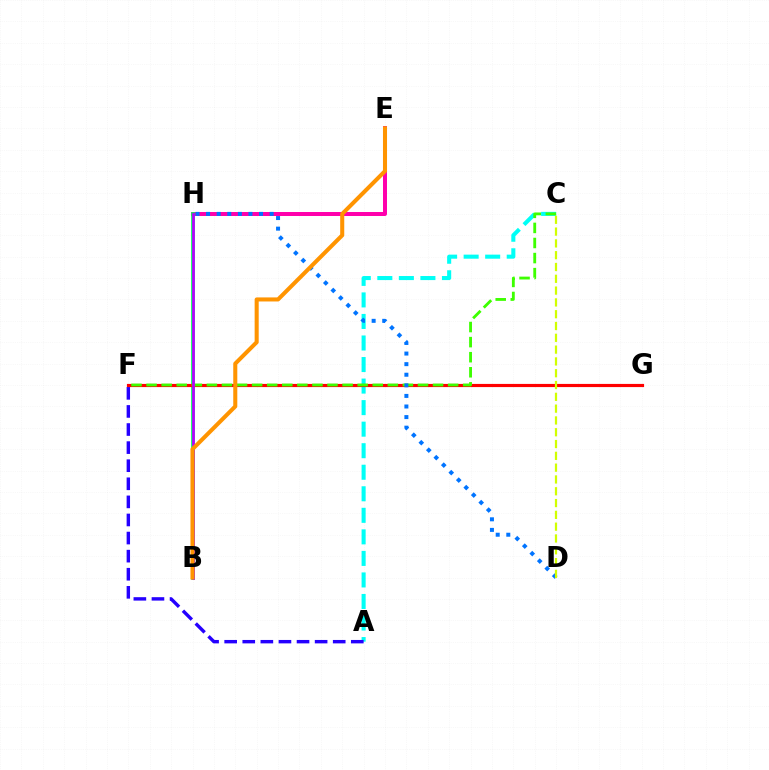{('E', 'H'): [{'color': '#ff00ac', 'line_style': 'solid', 'thickness': 2.87}], ('A', 'C'): [{'color': '#00fff6', 'line_style': 'dashed', 'thickness': 2.93}], ('A', 'F'): [{'color': '#2500ff', 'line_style': 'dashed', 'thickness': 2.46}], ('B', 'H'): [{'color': '#00ff5c', 'line_style': 'solid', 'thickness': 2.67}, {'color': '#b900ff', 'line_style': 'solid', 'thickness': 1.96}], ('F', 'G'): [{'color': '#ff0000', 'line_style': 'solid', 'thickness': 2.28}], ('C', 'F'): [{'color': '#3dff00', 'line_style': 'dashed', 'thickness': 2.05}], ('D', 'H'): [{'color': '#0074ff', 'line_style': 'dotted', 'thickness': 2.88}], ('C', 'D'): [{'color': '#d1ff00', 'line_style': 'dashed', 'thickness': 1.6}], ('B', 'E'): [{'color': '#ff9400', 'line_style': 'solid', 'thickness': 2.92}]}